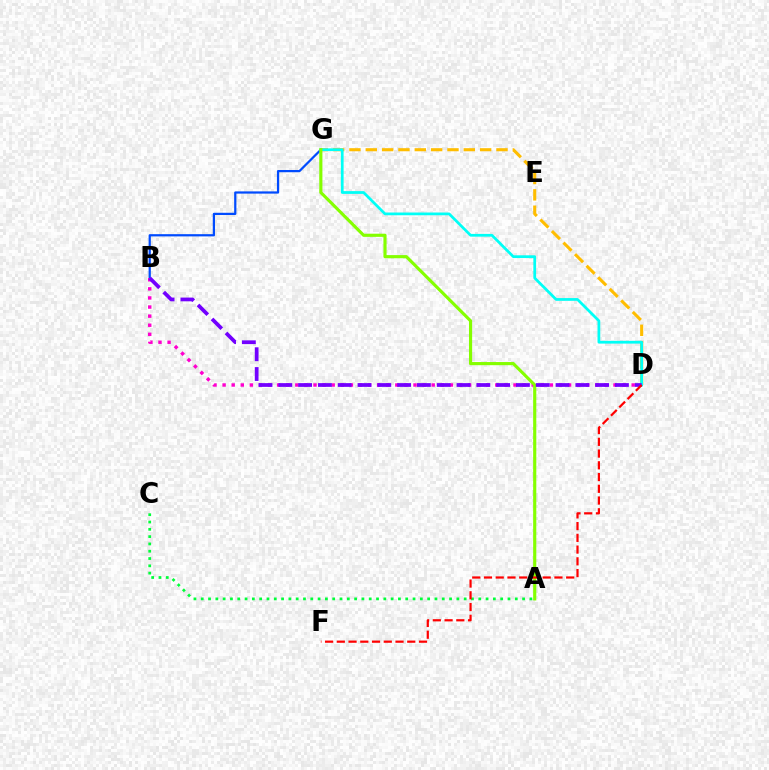{('B', 'G'): [{'color': '#004bff', 'line_style': 'solid', 'thickness': 1.6}], ('B', 'D'): [{'color': '#ff00cf', 'line_style': 'dotted', 'thickness': 2.47}, {'color': '#7200ff', 'line_style': 'dashed', 'thickness': 2.69}], ('D', 'G'): [{'color': '#ffbd00', 'line_style': 'dashed', 'thickness': 2.22}, {'color': '#00fff6', 'line_style': 'solid', 'thickness': 1.98}], ('A', 'C'): [{'color': '#00ff39', 'line_style': 'dotted', 'thickness': 1.98}], ('A', 'G'): [{'color': '#84ff00', 'line_style': 'solid', 'thickness': 2.26}], ('D', 'F'): [{'color': '#ff0000', 'line_style': 'dashed', 'thickness': 1.6}]}